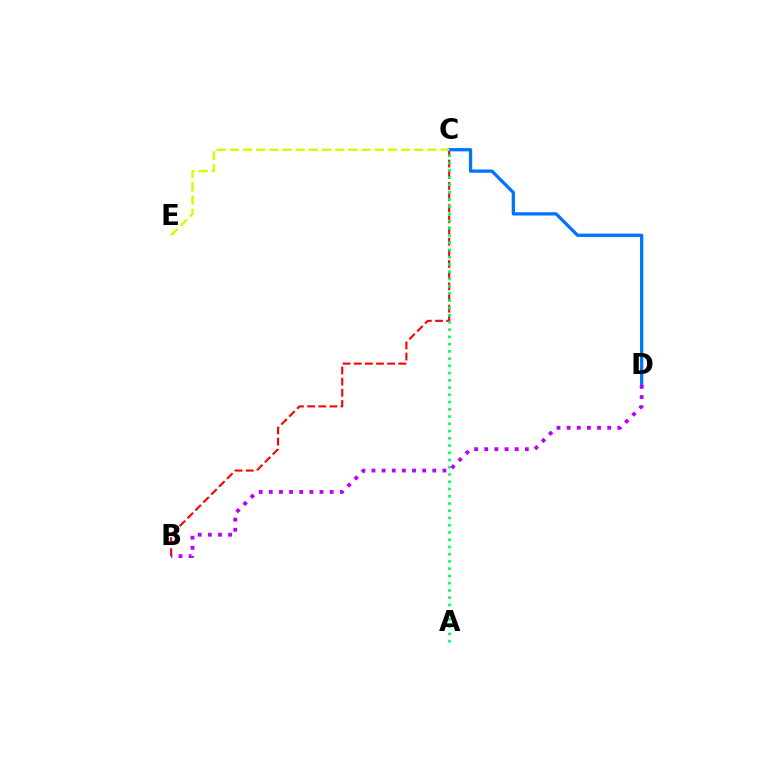{('B', 'C'): [{'color': '#ff0000', 'line_style': 'dashed', 'thickness': 1.52}], ('C', 'D'): [{'color': '#0074ff', 'line_style': 'solid', 'thickness': 2.35}], ('A', 'C'): [{'color': '#00ff5c', 'line_style': 'dotted', 'thickness': 1.97}], ('B', 'D'): [{'color': '#b900ff', 'line_style': 'dotted', 'thickness': 2.75}], ('C', 'E'): [{'color': '#d1ff00', 'line_style': 'dashed', 'thickness': 1.79}]}